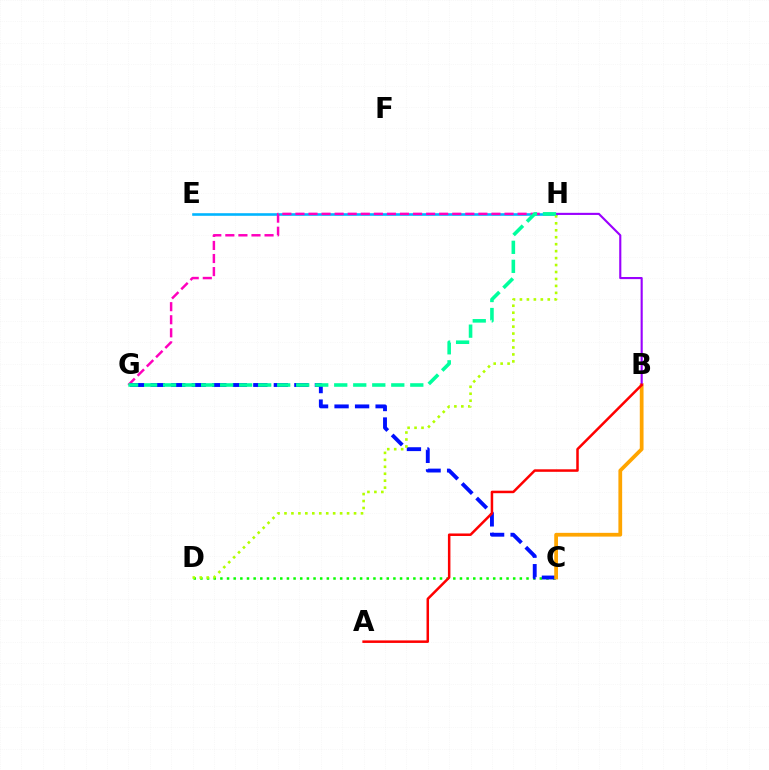{('C', 'D'): [{'color': '#08ff00', 'line_style': 'dotted', 'thickness': 1.81}], ('E', 'H'): [{'color': '#00b5ff', 'line_style': 'solid', 'thickness': 1.88}], ('G', 'H'): [{'color': '#ff00bd', 'line_style': 'dashed', 'thickness': 1.78}, {'color': '#00ff9d', 'line_style': 'dashed', 'thickness': 2.58}], ('C', 'G'): [{'color': '#0010ff', 'line_style': 'dashed', 'thickness': 2.79}], ('B', 'C'): [{'color': '#ffa500', 'line_style': 'solid', 'thickness': 2.7}], ('D', 'H'): [{'color': '#b3ff00', 'line_style': 'dotted', 'thickness': 1.89}], ('B', 'H'): [{'color': '#9b00ff', 'line_style': 'solid', 'thickness': 1.53}], ('A', 'B'): [{'color': '#ff0000', 'line_style': 'solid', 'thickness': 1.81}]}